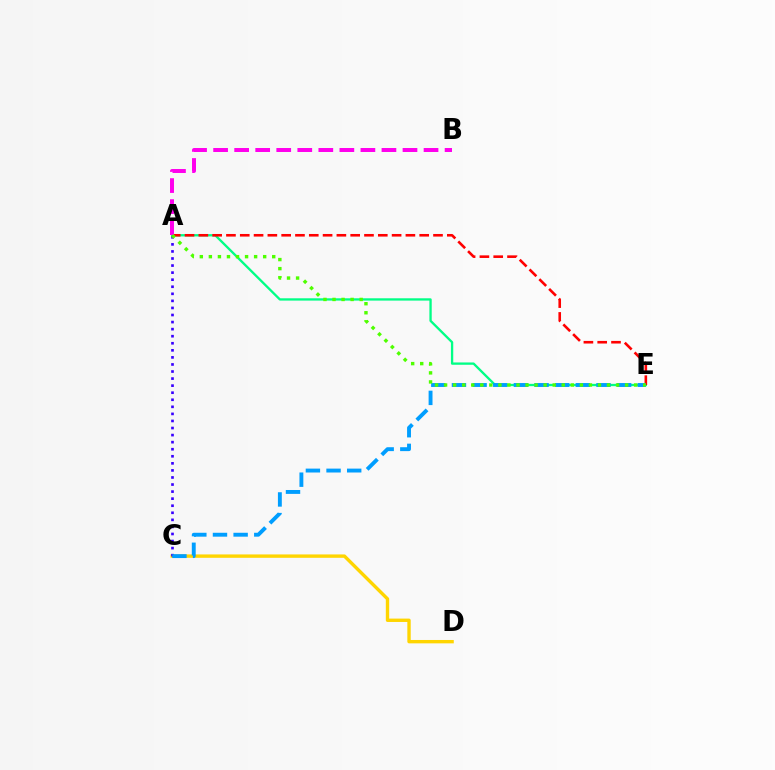{('A', 'E'): [{'color': '#00ff86', 'line_style': 'solid', 'thickness': 1.67}, {'color': '#ff0000', 'line_style': 'dashed', 'thickness': 1.88}, {'color': '#4fff00', 'line_style': 'dotted', 'thickness': 2.46}], ('C', 'D'): [{'color': '#ffd500', 'line_style': 'solid', 'thickness': 2.43}], ('A', 'C'): [{'color': '#3700ff', 'line_style': 'dotted', 'thickness': 1.92}], ('A', 'B'): [{'color': '#ff00ed', 'line_style': 'dashed', 'thickness': 2.86}], ('C', 'E'): [{'color': '#009eff', 'line_style': 'dashed', 'thickness': 2.8}]}